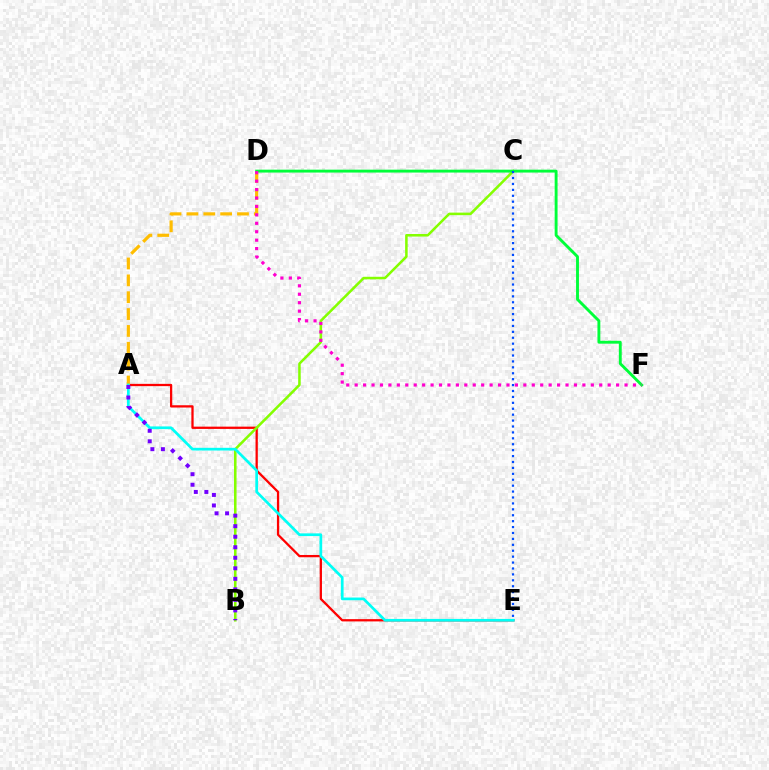{('A', 'E'): [{'color': '#ff0000', 'line_style': 'solid', 'thickness': 1.64}, {'color': '#00fff6', 'line_style': 'solid', 'thickness': 1.95}], ('A', 'D'): [{'color': '#ffbd00', 'line_style': 'dashed', 'thickness': 2.29}], ('B', 'C'): [{'color': '#84ff00', 'line_style': 'solid', 'thickness': 1.83}], ('A', 'B'): [{'color': '#7200ff', 'line_style': 'dotted', 'thickness': 2.86}], ('D', 'F'): [{'color': '#00ff39', 'line_style': 'solid', 'thickness': 2.08}, {'color': '#ff00cf', 'line_style': 'dotted', 'thickness': 2.29}], ('C', 'E'): [{'color': '#004bff', 'line_style': 'dotted', 'thickness': 1.61}]}